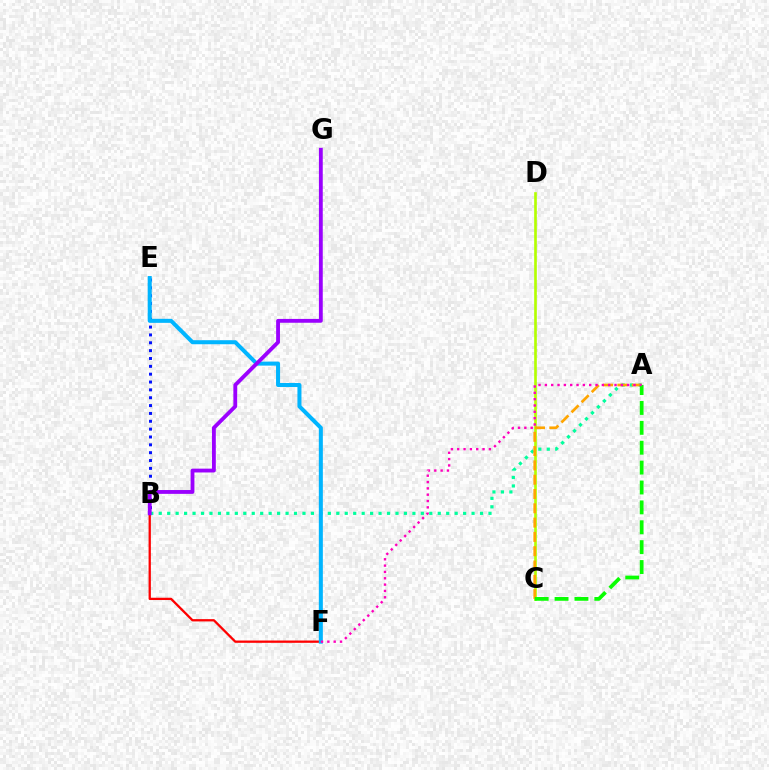{('A', 'B'): [{'color': '#00ff9d', 'line_style': 'dotted', 'thickness': 2.3}], ('B', 'E'): [{'color': '#0010ff', 'line_style': 'dotted', 'thickness': 2.13}], ('C', 'D'): [{'color': '#b3ff00', 'line_style': 'solid', 'thickness': 1.91}], ('B', 'F'): [{'color': '#ff0000', 'line_style': 'solid', 'thickness': 1.65}], ('A', 'C'): [{'color': '#ffa500', 'line_style': 'dashed', 'thickness': 1.94}, {'color': '#08ff00', 'line_style': 'dashed', 'thickness': 2.7}], ('E', 'F'): [{'color': '#00b5ff', 'line_style': 'solid', 'thickness': 2.9}], ('B', 'G'): [{'color': '#9b00ff', 'line_style': 'solid', 'thickness': 2.76}], ('A', 'F'): [{'color': '#ff00bd', 'line_style': 'dotted', 'thickness': 1.72}]}